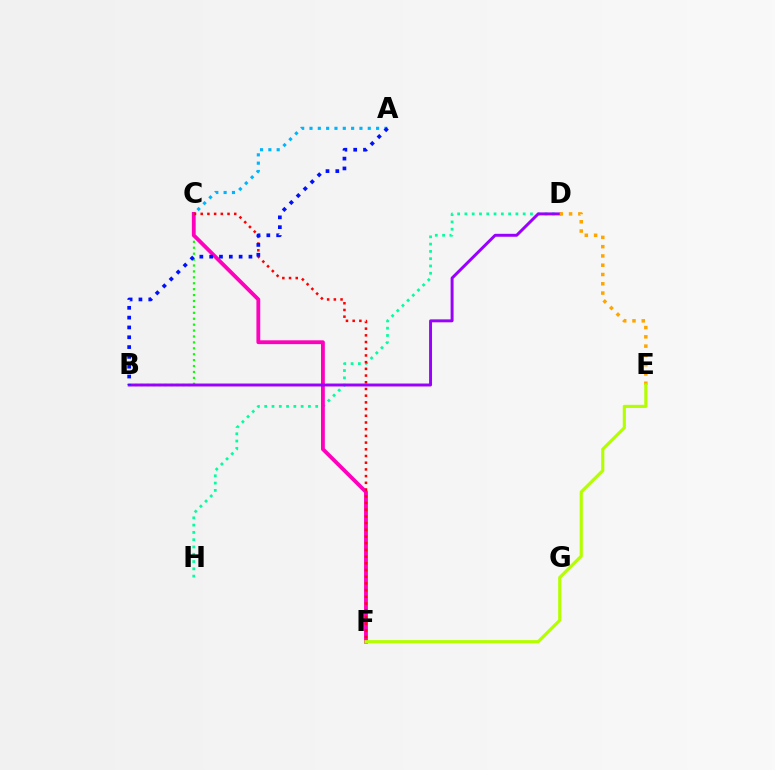{('D', 'H'): [{'color': '#00ff9d', 'line_style': 'dotted', 'thickness': 1.98}], ('B', 'C'): [{'color': '#08ff00', 'line_style': 'dotted', 'thickness': 1.61}], ('C', 'F'): [{'color': '#ff00bd', 'line_style': 'solid', 'thickness': 2.75}, {'color': '#ff0000', 'line_style': 'dotted', 'thickness': 1.82}], ('B', 'D'): [{'color': '#9b00ff', 'line_style': 'solid', 'thickness': 2.12}], ('A', 'C'): [{'color': '#00b5ff', 'line_style': 'dotted', 'thickness': 2.26}], ('A', 'B'): [{'color': '#0010ff', 'line_style': 'dotted', 'thickness': 2.67}], ('D', 'E'): [{'color': '#ffa500', 'line_style': 'dotted', 'thickness': 2.52}], ('E', 'F'): [{'color': '#b3ff00', 'line_style': 'solid', 'thickness': 2.24}]}